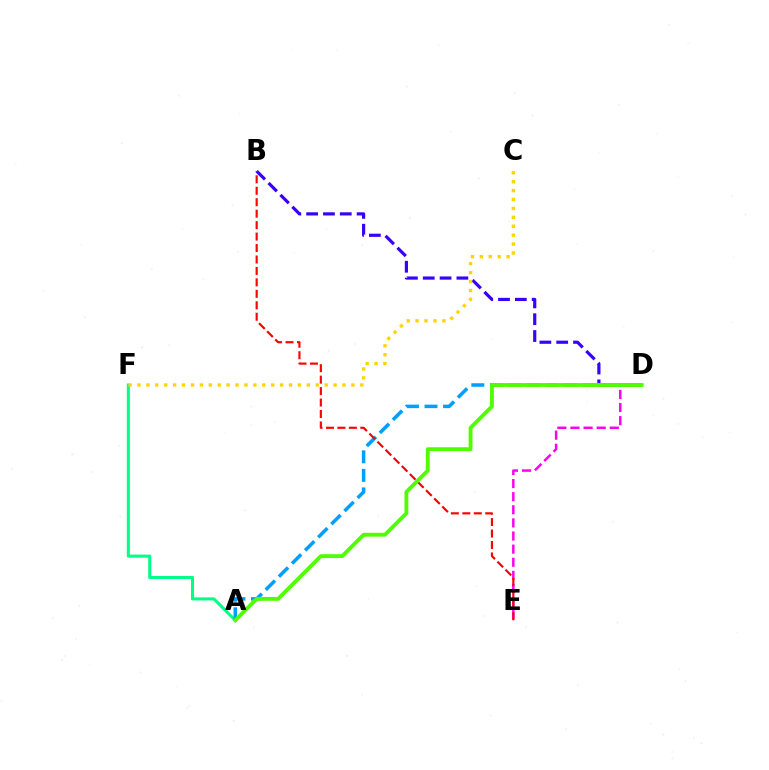{('A', 'F'): [{'color': '#00ff86', 'line_style': 'solid', 'thickness': 2.19}], ('B', 'D'): [{'color': '#3700ff', 'line_style': 'dashed', 'thickness': 2.29}], ('D', 'E'): [{'color': '#ff00ed', 'line_style': 'dashed', 'thickness': 1.78}], ('A', 'D'): [{'color': '#009eff', 'line_style': 'dashed', 'thickness': 2.52}, {'color': '#4fff00', 'line_style': 'solid', 'thickness': 2.76}], ('B', 'E'): [{'color': '#ff0000', 'line_style': 'dashed', 'thickness': 1.56}], ('C', 'F'): [{'color': '#ffd500', 'line_style': 'dotted', 'thickness': 2.42}]}